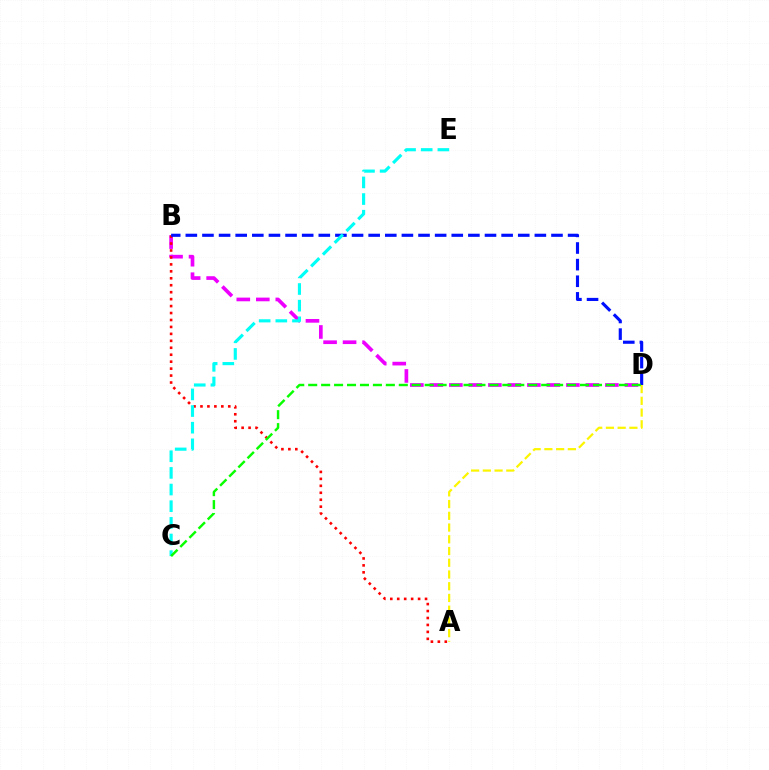{('B', 'D'): [{'color': '#ee00ff', 'line_style': 'dashed', 'thickness': 2.65}, {'color': '#0010ff', 'line_style': 'dashed', 'thickness': 2.26}], ('A', 'B'): [{'color': '#ff0000', 'line_style': 'dotted', 'thickness': 1.89}], ('C', 'E'): [{'color': '#00fff6', 'line_style': 'dashed', 'thickness': 2.26}], ('A', 'D'): [{'color': '#fcf500', 'line_style': 'dashed', 'thickness': 1.59}], ('C', 'D'): [{'color': '#08ff00', 'line_style': 'dashed', 'thickness': 1.76}]}